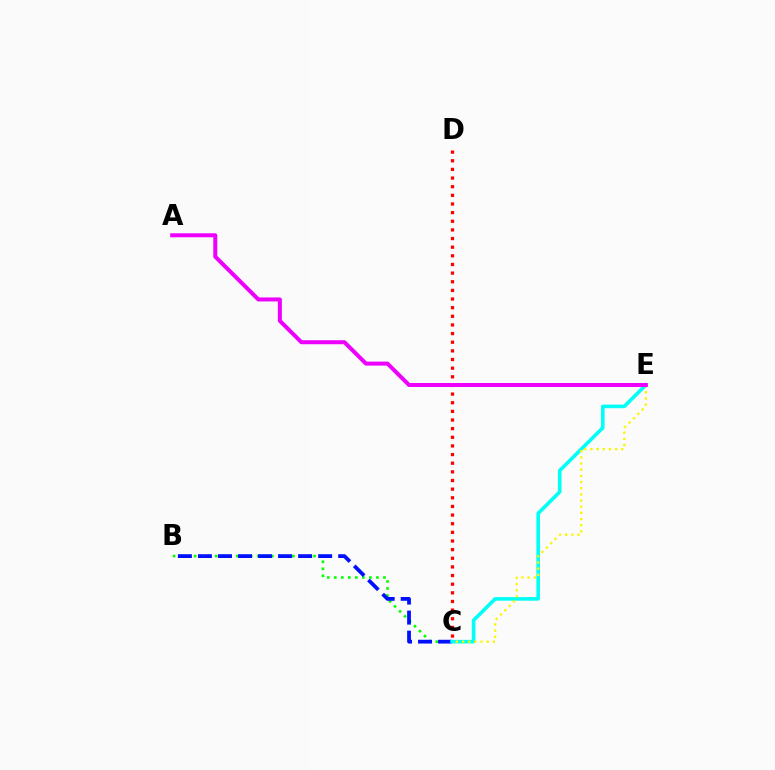{('B', 'C'): [{'color': '#08ff00', 'line_style': 'dotted', 'thickness': 1.91}, {'color': '#0010ff', 'line_style': 'dashed', 'thickness': 2.72}], ('C', 'E'): [{'color': '#00fff6', 'line_style': 'solid', 'thickness': 2.6}, {'color': '#fcf500', 'line_style': 'dotted', 'thickness': 1.67}], ('C', 'D'): [{'color': '#ff0000', 'line_style': 'dotted', 'thickness': 2.35}], ('A', 'E'): [{'color': '#ee00ff', 'line_style': 'solid', 'thickness': 2.88}]}